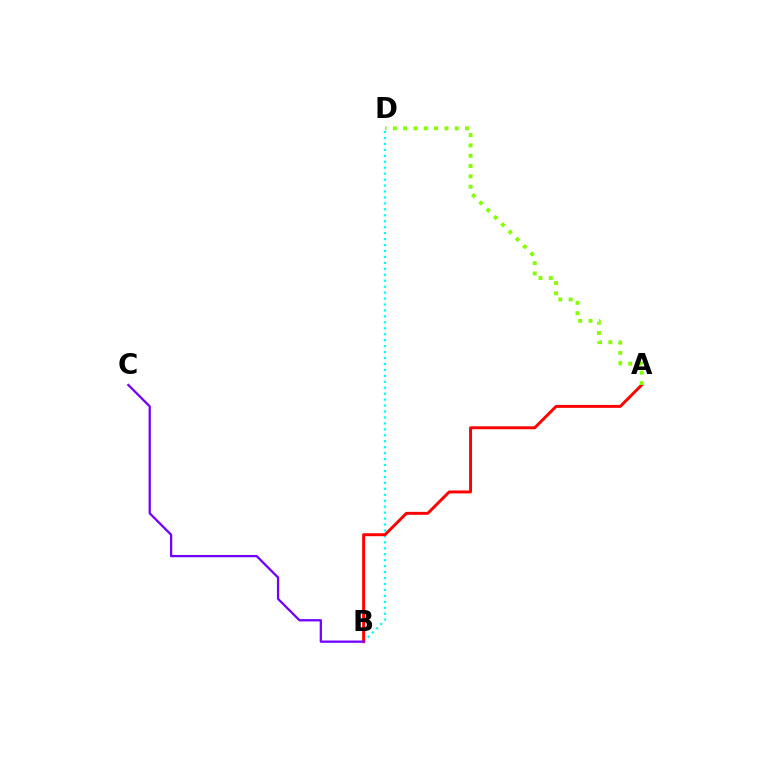{('B', 'D'): [{'color': '#00fff6', 'line_style': 'dotted', 'thickness': 1.62}], ('A', 'B'): [{'color': '#ff0000', 'line_style': 'solid', 'thickness': 2.11}], ('B', 'C'): [{'color': '#7200ff', 'line_style': 'solid', 'thickness': 1.63}], ('A', 'D'): [{'color': '#84ff00', 'line_style': 'dotted', 'thickness': 2.8}]}